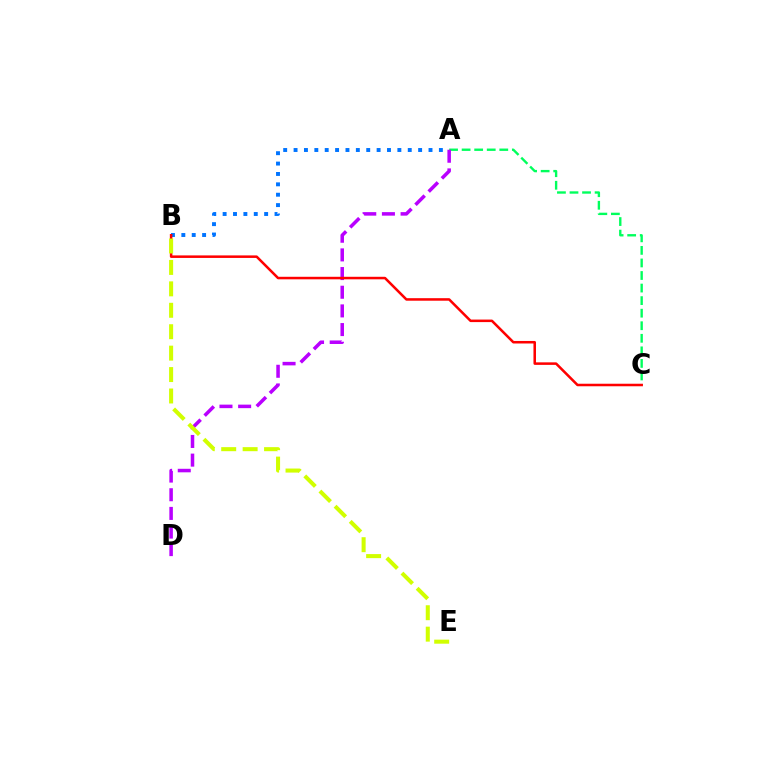{('A', 'C'): [{'color': '#00ff5c', 'line_style': 'dashed', 'thickness': 1.71}], ('A', 'D'): [{'color': '#b900ff', 'line_style': 'dashed', 'thickness': 2.54}], ('A', 'B'): [{'color': '#0074ff', 'line_style': 'dotted', 'thickness': 2.82}], ('B', 'C'): [{'color': '#ff0000', 'line_style': 'solid', 'thickness': 1.82}], ('B', 'E'): [{'color': '#d1ff00', 'line_style': 'dashed', 'thickness': 2.91}]}